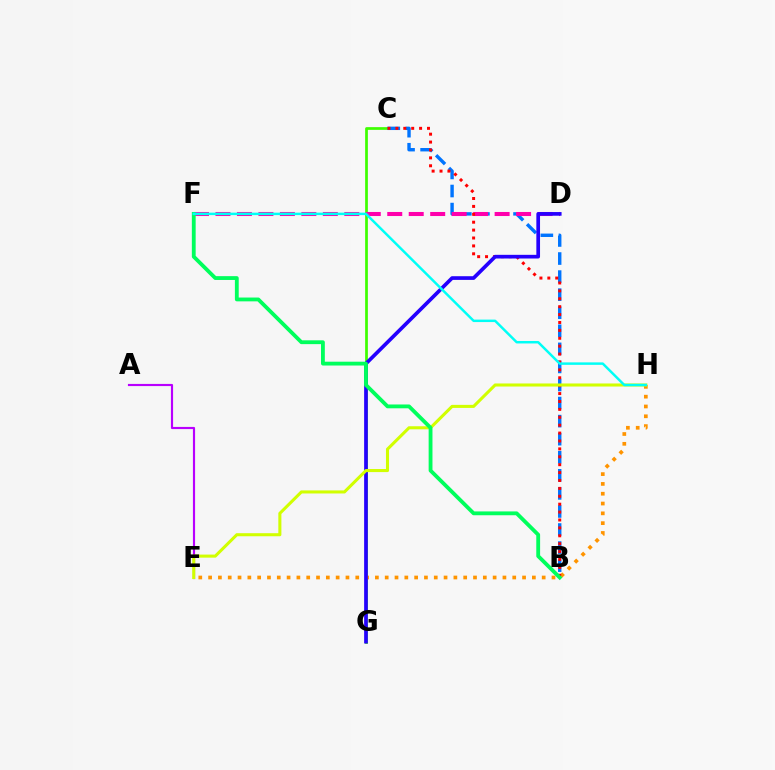{('A', 'E'): [{'color': '#b900ff', 'line_style': 'solid', 'thickness': 1.55}], ('C', 'G'): [{'color': '#3dff00', 'line_style': 'solid', 'thickness': 1.96}], ('B', 'C'): [{'color': '#0074ff', 'line_style': 'dashed', 'thickness': 2.45}, {'color': '#ff0000', 'line_style': 'dotted', 'thickness': 2.15}], ('E', 'H'): [{'color': '#ff9400', 'line_style': 'dotted', 'thickness': 2.67}, {'color': '#d1ff00', 'line_style': 'solid', 'thickness': 2.2}], ('D', 'F'): [{'color': '#ff00ac', 'line_style': 'dashed', 'thickness': 2.92}], ('D', 'G'): [{'color': '#2500ff', 'line_style': 'solid', 'thickness': 2.65}], ('B', 'F'): [{'color': '#00ff5c', 'line_style': 'solid', 'thickness': 2.75}], ('F', 'H'): [{'color': '#00fff6', 'line_style': 'solid', 'thickness': 1.78}]}